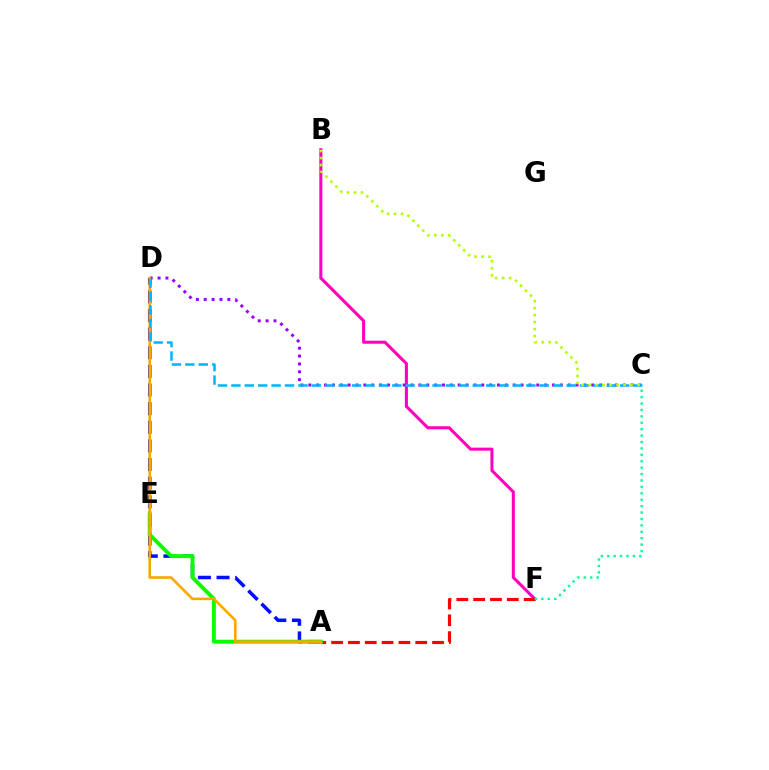{('B', 'F'): [{'color': '#ff00bd', 'line_style': 'solid', 'thickness': 2.2}], ('A', 'D'): [{'color': '#0010ff', 'line_style': 'dashed', 'thickness': 2.53}, {'color': '#ffa500', 'line_style': 'solid', 'thickness': 1.87}], ('A', 'F'): [{'color': '#ff0000', 'line_style': 'dashed', 'thickness': 2.29}], ('A', 'E'): [{'color': '#08ff00', 'line_style': 'solid', 'thickness': 2.8}], ('C', 'D'): [{'color': '#9b00ff', 'line_style': 'dotted', 'thickness': 2.14}, {'color': '#00b5ff', 'line_style': 'dashed', 'thickness': 1.82}], ('B', 'C'): [{'color': '#b3ff00', 'line_style': 'dotted', 'thickness': 1.9}], ('C', 'F'): [{'color': '#00ff9d', 'line_style': 'dotted', 'thickness': 1.74}]}